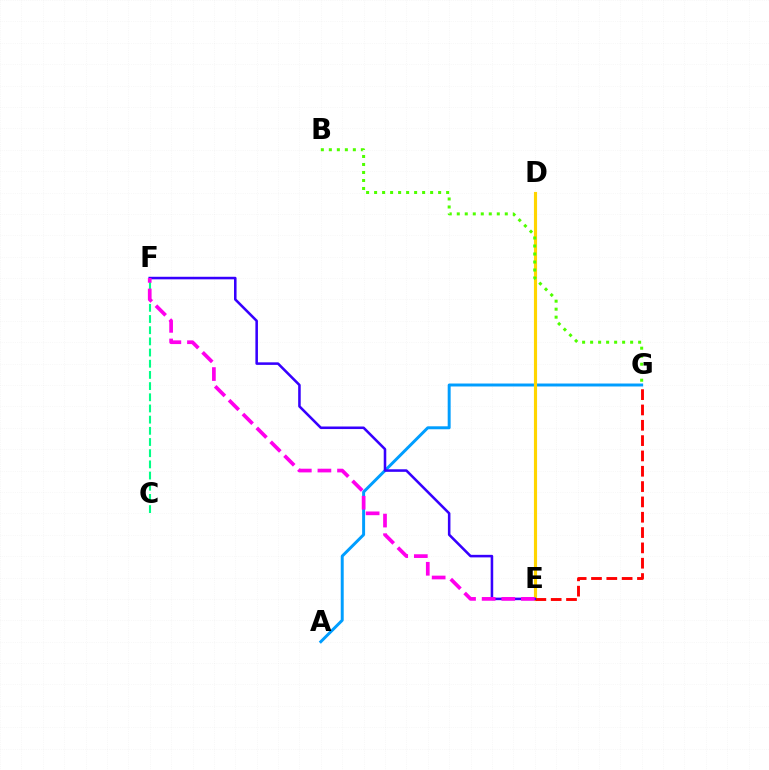{('A', 'G'): [{'color': '#009eff', 'line_style': 'solid', 'thickness': 2.13}], ('C', 'F'): [{'color': '#00ff86', 'line_style': 'dashed', 'thickness': 1.52}], ('D', 'E'): [{'color': '#ffd500', 'line_style': 'solid', 'thickness': 2.26}], ('E', 'G'): [{'color': '#ff0000', 'line_style': 'dashed', 'thickness': 2.08}], ('E', 'F'): [{'color': '#3700ff', 'line_style': 'solid', 'thickness': 1.84}, {'color': '#ff00ed', 'line_style': 'dashed', 'thickness': 2.66}], ('B', 'G'): [{'color': '#4fff00', 'line_style': 'dotted', 'thickness': 2.17}]}